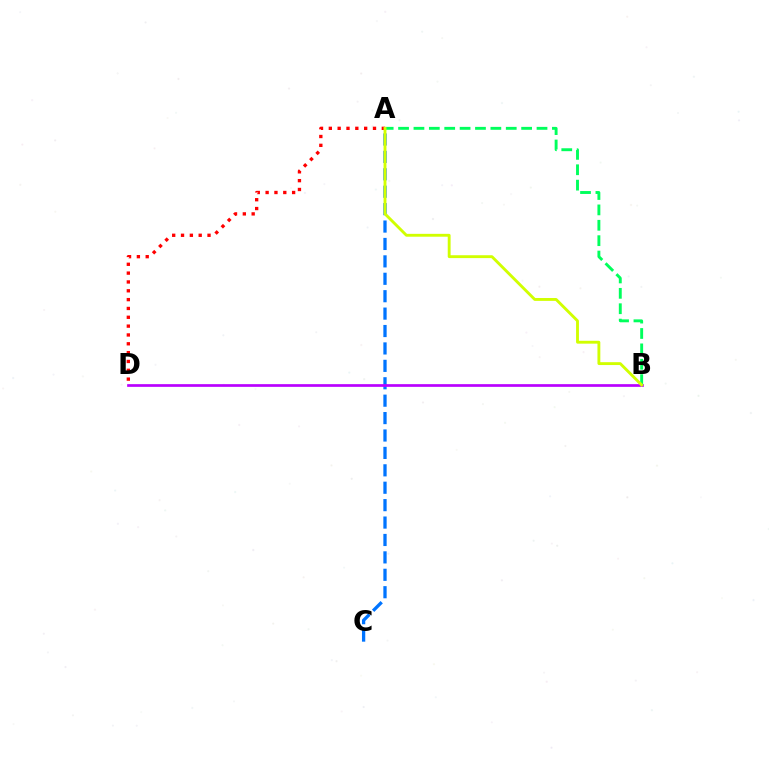{('A', 'B'): [{'color': '#00ff5c', 'line_style': 'dashed', 'thickness': 2.09}, {'color': '#d1ff00', 'line_style': 'solid', 'thickness': 2.07}], ('A', 'C'): [{'color': '#0074ff', 'line_style': 'dashed', 'thickness': 2.37}], ('A', 'D'): [{'color': '#ff0000', 'line_style': 'dotted', 'thickness': 2.4}], ('B', 'D'): [{'color': '#b900ff', 'line_style': 'solid', 'thickness': 1.95}]}